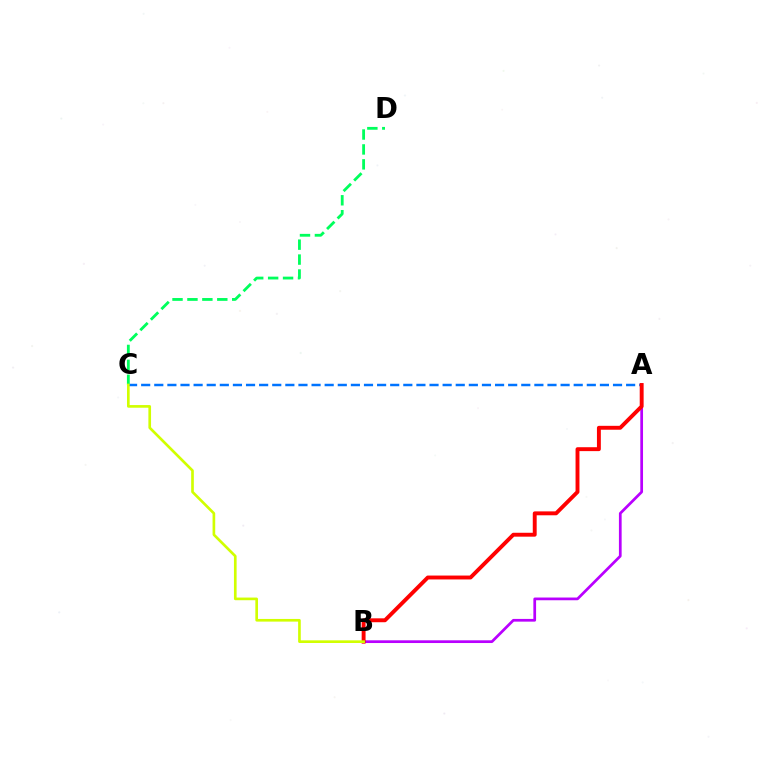{('A', 'C'): [{'color': '#0074ff', 'line_style': 'dashed', 'thickness': 1.78}], ('A', 'B'): [{'color': '#b900ff', 'line_style': 'solid', 'thickness': 1.96}, {'color': '#ff0000', 'line_style': 'solid', 'thickness': 2.81}], ('C', 'D'): [{'color': '#00ff5c', 'line_style': 'dashed', 'thickness': 2.03}], ('B', 'C'): [{'color': '#d1ff00', 'line_style': 'solid', 'thickness': 1.92}]}